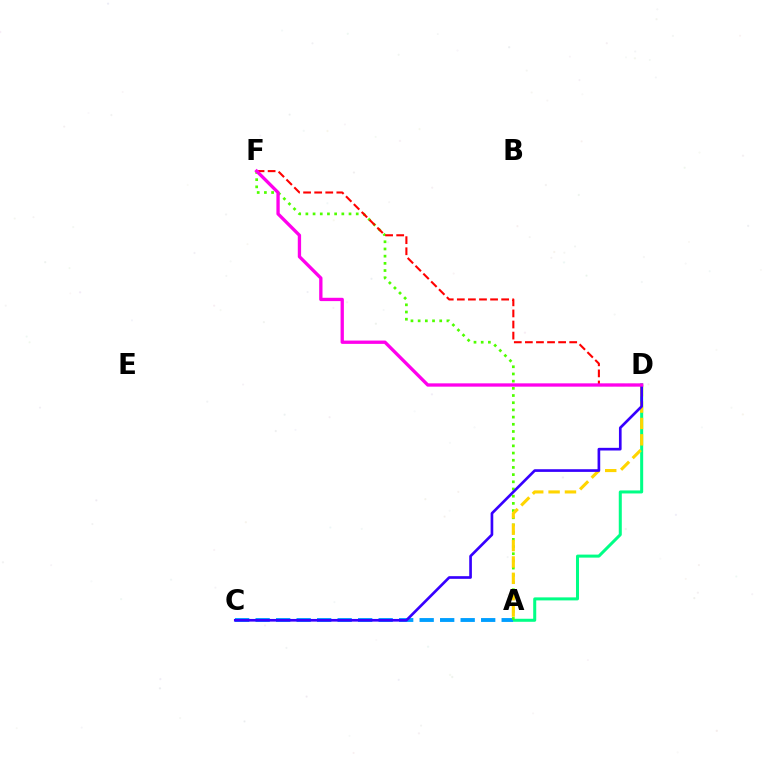{('A', 'D'): [{'color': '#00ff86', 'line_style': 'solid', 'thickness': 2.18}, {'color': '#ffd500', 'line_style': 'dashed', 'thickness': 2.22}], ('A', 'C'): [{'color': '#009eff', 'line_style': 'dashed', 'thickness': 2.79}], ('A', 'F'): [{'color': '#4fff00', 'line_style': 'dotted', 'thickness': 1.95}], ('D', 'F'): [{'color': '#ff0000', 'line_style': 'dashed', 'thickness': 1.51}, {'color': '#ff00ed', 'line_style': 'solid', 'thickness': 2.39}], ('C', 'D'): [{'color': '#3700ff', 'line_style': 'solid', 'thickness': 1.92}]}